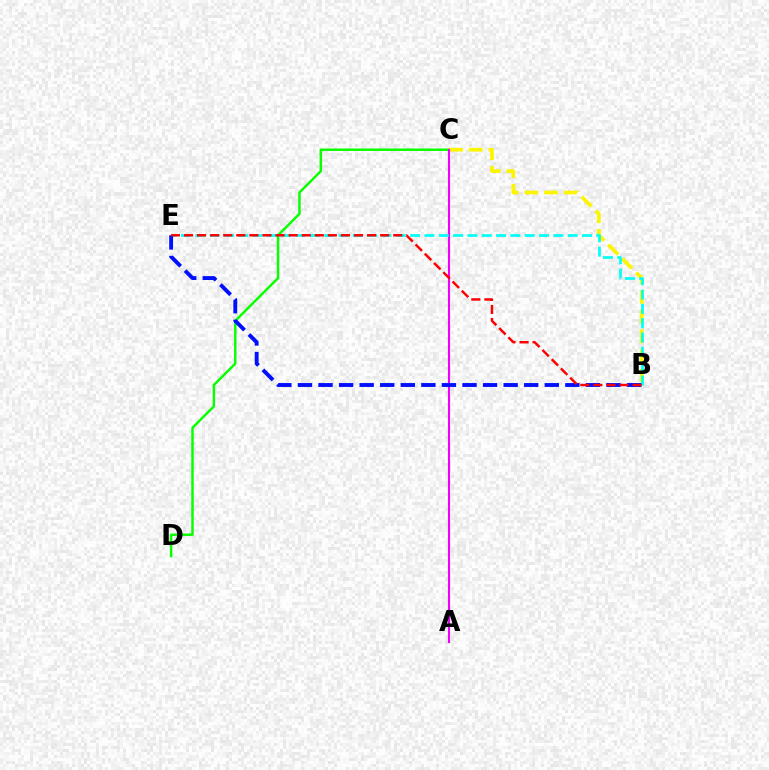{('C', 'D'): [{'color': '#08ff00', 'line_style': 'solid', 'thickness': 1.77}], ('B', 'C'): [{'color': '#fcf500', 'line_style': 'dashed', 'thickness': 2.67}], ('A', 'C'): [{'color': '#ee00ff', 'line_style': 'solid', 'thickness': 1.52}], ('B', 'E'): [{'color': '#00fff6', 'line_style': 'dashed', 'thickness': 1.95}, {'color': '#0010ff', 'line_style': 'dashed', 'thickness': 2.79}, {'color': '#ff0000', 'line_style': 'dashed', 'thickness': 1.78}]}